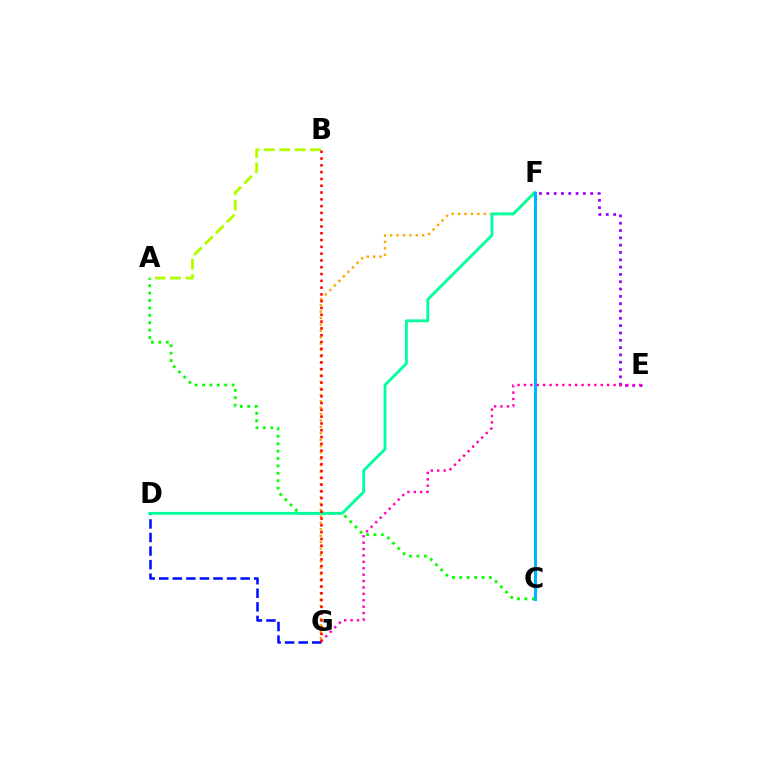{('A', 'B'): [{'color': '#b3ff00', 'line_style': 'dashed', 'thickness': 2.09}], ('E', 'F'): [{'color': '#9b00ff', 'line_style': 'dotted', 'thickness': 1.99}], ('A', 'C'): [{'color': '#08ff00', 'line_style': 'dotted', 'thickness': 2.01}], ('F', 'G'): [{'color': '#ffa500', 'line_style': 'dotted', 'thickness': 1.74}], ('D', 'G'): [{'color': '#0010ff', 'line_style': 'dashed', 'thickness': 1.84}], ('D', 'F'): [{'color': '#00ff9d', 'line_style': 'solid', 'thickness': 2.06}], ('C', 'F'): [{'color': '#00b5ff', 'line_style': 'solid', 'thickness': 2.19}], ('E', 'G'): [{'color': '#ff00bd', 'line_style': 'dotted', 'thickness': 1.74}], ('B', 'G'): [{'color': '#ff0000', 'line_style': 'dotted', 'thickness': 1.85}]}